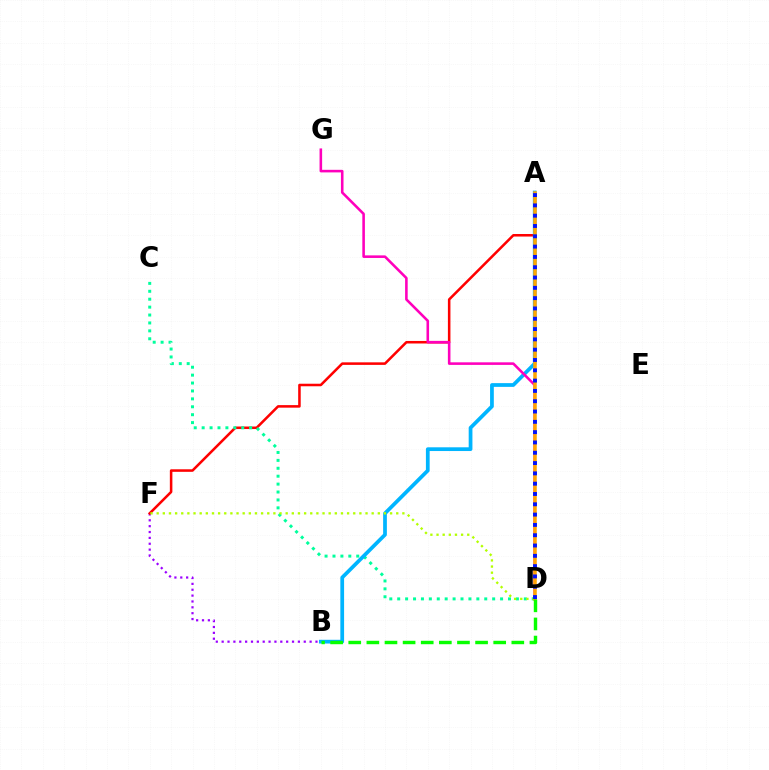{('B', 'F'): [{'color': '#9b00ff', 'line_style': 'dotted', 'thickness': 1.59}], ('A', 'F'): [{'color': '#ff0000', 'line_style': 'solid', 'thickness': 1.83}], ('C', 'D'): [{'color': '#00ff9d', 'line_style': 'dotted', 'thickness': 2.15}], ('A', 'B'): [{'color': '#00b5ff', 'line_style': 'solid', 'thickness': 2.69}], ('D', 'G'): [{'color': '#ff00bd', 'line_style': 'solid', 'thickness': 1.86}], ('D', 'F'): [{'color': '#b3ff00', 'line_style': 'dotted', 'thickness': 1.67}], ('A', 'D'): [{'color': '#ffa500', 'line_style': 'solid', 'thickness': 2.54}, {'color': '#0010ff', 'line_style': 'dotted', 'thickness': 2.8}], ('B', 'D'): [{'color': '#08ff00', 'line_style': 'dashed', 'thickness': 2.46}]}